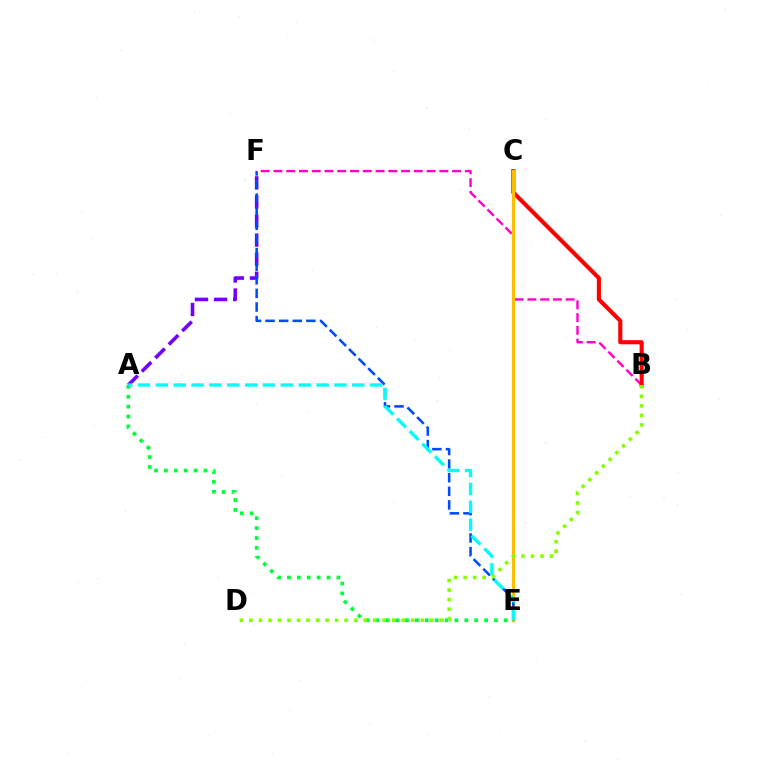{('A', 'E'): [{'color': '#00ff39', 'line_style': 'dotted', 'thickness': 2.69}, {'color': '#00fff6', 'line_style': 'dashed', 'thickness': 2.43}], ('B', 'F'): [{'color': '#ff00cf', 'line_style': 'dashed', 'thickness': 1.73}], ('B', 'C'): [{'color': '#ff0000', 'line_style': 'solid', 'thickness': 2.96}], ('C', 'E'): [{'color': '#ffbd00', 'line_style': 'solid', 'thickness': 2.32}], ('A', 'F'): [{'color': '#7200ff', 'line_style': 'dashed', 'thickness': 2.59}], ('E', 'F'): [{'color': '#004bff', 'line_style': 'dashed', 'thickness': 1.85}], ('B', 'D'): [{'color': '#84ff00', 'line_style': 'dotted', 'thickness': 2.59}]}